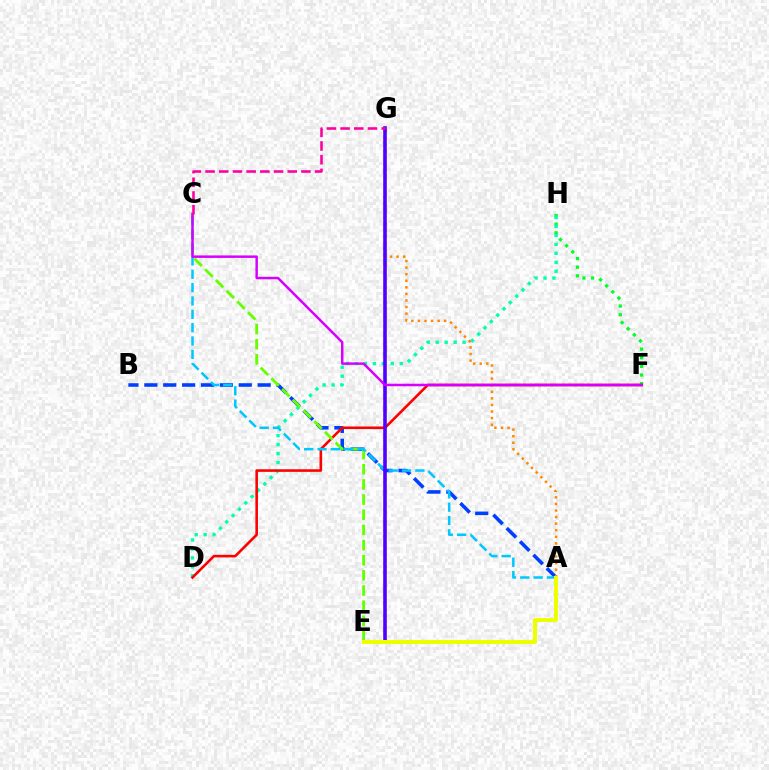{('F', 'H'): [{'color': '#00ff27', 'line_style': 'dotted', 'thickness': 2.35}], ('A', 'B'): [{'color': '#003fff', 'line_style': 'dashed', 'thickness': 2.57}], ('D', 'H'): [{'color': '#00ffaf', 'line_style': 'dotted', 'thickness': 2.43}], ('D', 'F'): [{'color': '#ff0000', 'line_style': 'solid', 'thickness': 1.86}], ('C', 'E'): [{'color': '#66ff00', 'line_style': 'dashed', 'thickness': 2.06}], ('A', 'C'): [{'color': '#00c7ff', 'line_style': 'dashed', 'thickness': 1.81}], ('A', 'G'): [{'color': '#ff8800', 'line_style': 'dotted', 'thickness': 1.79}], ('E', 'G'): [{'color': '#4f00ff', 'line_style': 'solid', 'thickness': 2.59}], ('A', 'E'): [{'color': '#eeff00', 'line_style': 'solid', 'thickness': 2.9}], ('C', 'F'): [{'color': '#d600ff', 'line_style': 'solid', 'thickness': 1.79}], ('C', 'G'): [{'color': '#ff00a0', 'line_style': 'dashed', 'thickness': 1.86}]}